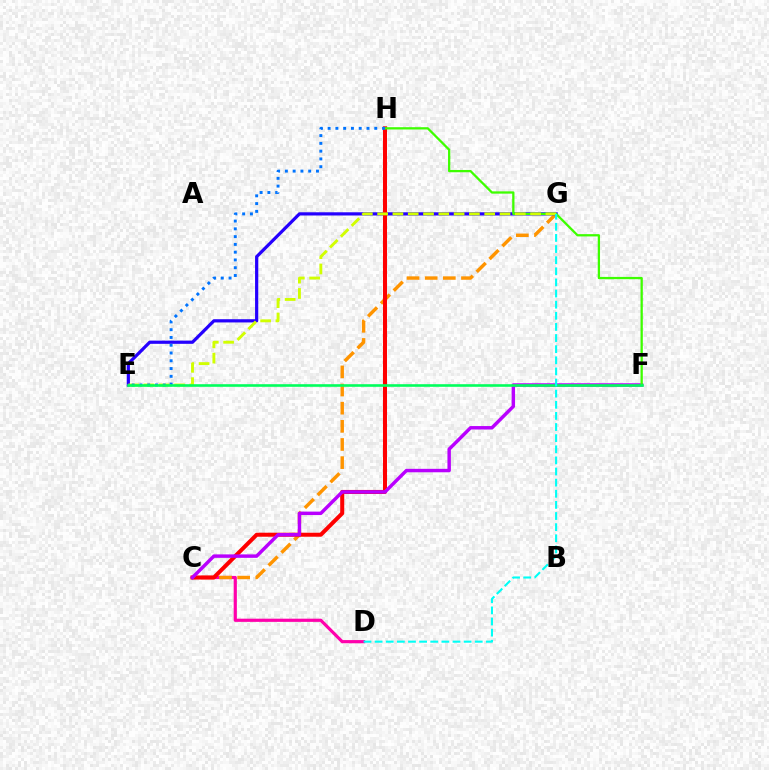{('C', 'D'): [{'color': '#ff00ac', 'line_style': 'solid', 'thickness': 2.29}], ('C', 'G'): [{'color': '#ff9400', 'line_style': 'dashed', 'thickness': 2.47}], ('E', 'G'): [{'color': '#2500ff', 'line_style': 'solid', 'thickness': 2.31}, {'color': '#d1ff00', 'line_style': 'dashed', 'thickness': 2.08}], ('C', 'H'): [{'color': '#ff0000', 'line_style': 'solid', 'thickness': 2.89}], ('C', 'F'): [{'color': '#b900ff', 'line_style': 'solid', 'thickness': 2.48}], ('F', 'H'): [{'color': '#3dff00', 'line_style': 'solid', 'thickness': 1.64}], ('E', 'H'): [{'color': '#0074ff', 'line_style': 'dotted', 'thickness': 2.11}], ('E', 'F'): [{'color': '#00ff5c', 'line_style': 'solid', 'thickness': 1.88}], ('D', 'G'): [{'color': '#00fff6', 'line_style': 'dashed', 'thickness': 1.51}]}